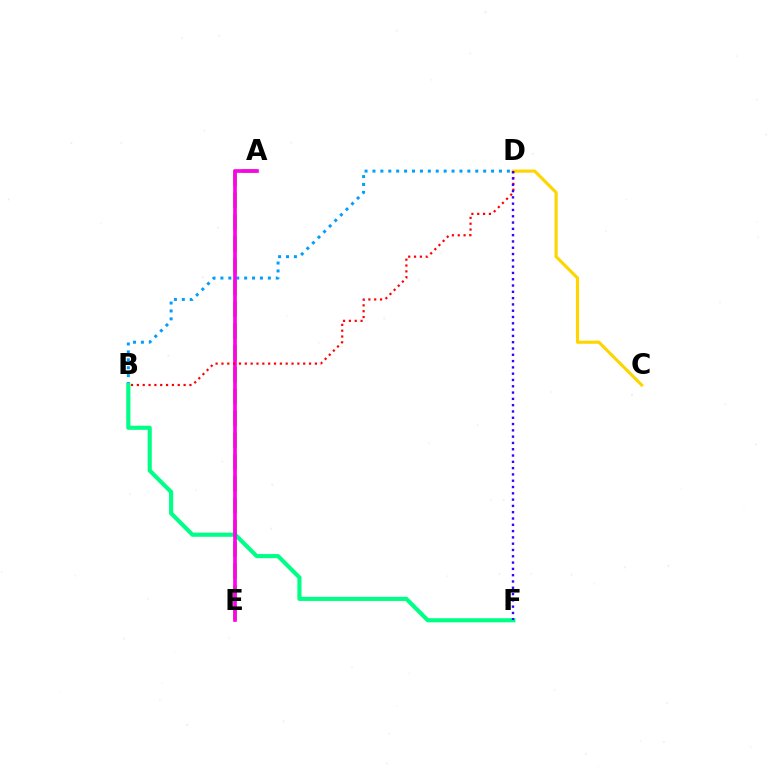{('B', 'D'): [{'color': '#009eff', 'line_style': 'dotted', 'thickness': 2.15}, {'color': '#ff0000', 'line_style': 'dotted', 'thickness': 1.59}], ('B', 'F'): [{'color': '#00ff86', 'line_style': 'solid', 'thickness': 2.98}], ('C', 'D'): [{'color': '#ffd500', 'line_style': 'solid', 'thickness': 2.26}], ('A', 'E'): [{'color': '#4fff00', 'line_style': 'dashed', 'thickness': 2.96}, {'color': '#ff00ed', 'line_style': 'solid', 'thickness': 2.64}], ('D', 'F'): [{'color': '#3700ff', 'line_style': 'dotted', 'thickness': 1.71}]}